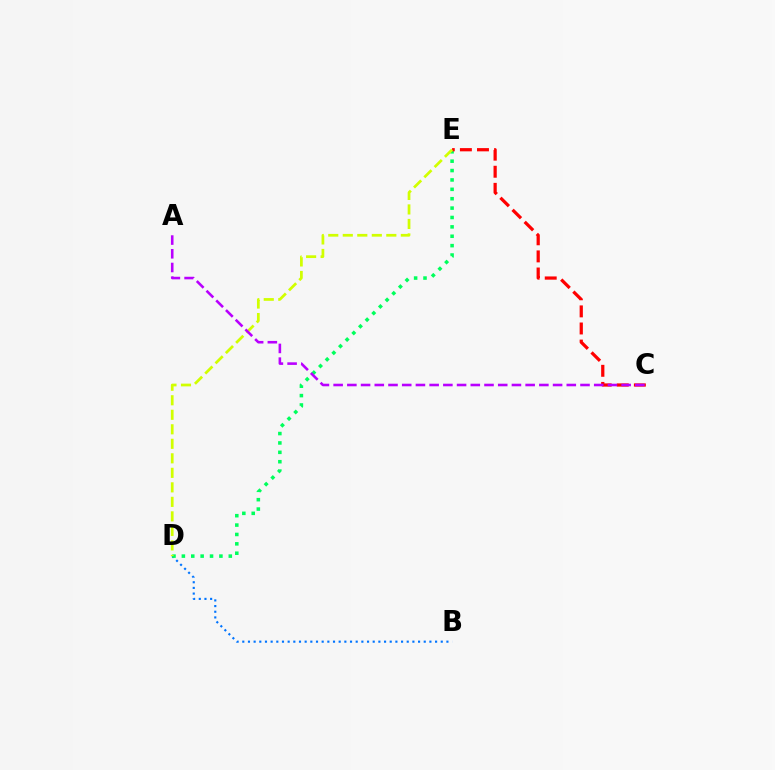{('B', 'D'): [{'color': '#0074ff', 'line_style': 'dotted', 'thickness': 1.54}], ('D', 'E'): [{'color': '#00ff5c', 'line_style': 'dotted', 'thickness': 2.55}, {'color': '#d1ff00', 'line_style': 'dashed', 'thickness': 1.97}], ('C', 'E'): [{'color': '#ff0000', 'line_style': 'dashed', 'thickness': 2.32}], ('A', 'C'): [{'color': '#b900ff', 'line_style': 'dashed', 'thickness': 1.86}]}